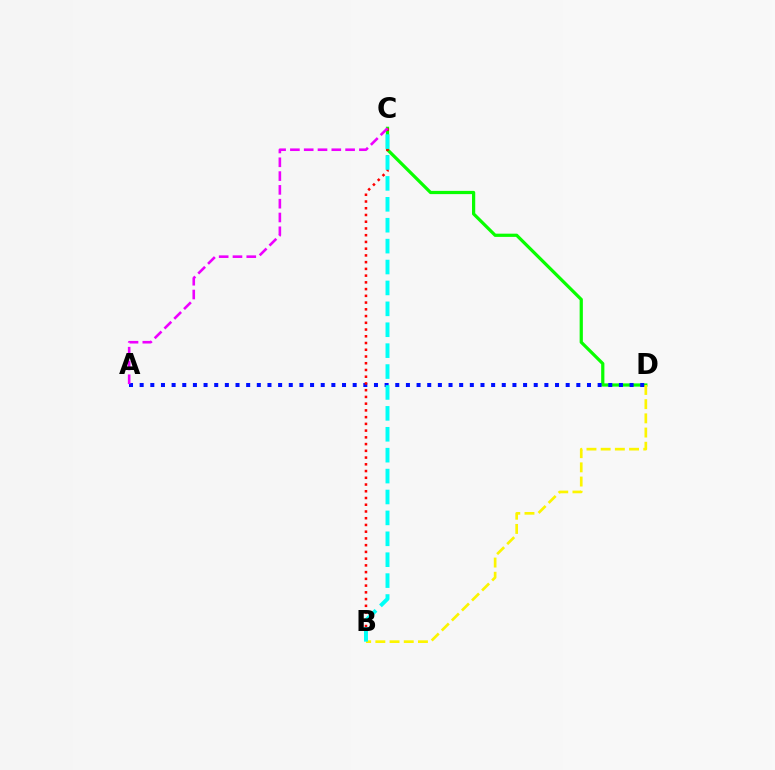{('C', 'D'): [{'color': '#08ff00', 'line_style': 'solid', 'thickness': 2.32}], ('A', 'D'): [{'color': '#0010ff', 'line_style': 'dotted', 'thickness': 2.89}], ('B', 'C'): [{'color': '#ff0000', 'line_style': 'dotted', 'thickness': 1.83}, {'color': '#00fff6', 'line_style': 'dashed', 'thickness': 2.84}], ('A', 'C'): [{'color': '#ee00ff', 'line_style': 'dashed', 'thickness': 1.87}], ('B', 'D'): [{'color': '#fcf500', 'line_style': 'dashed', 'thickness': 1.93}]}